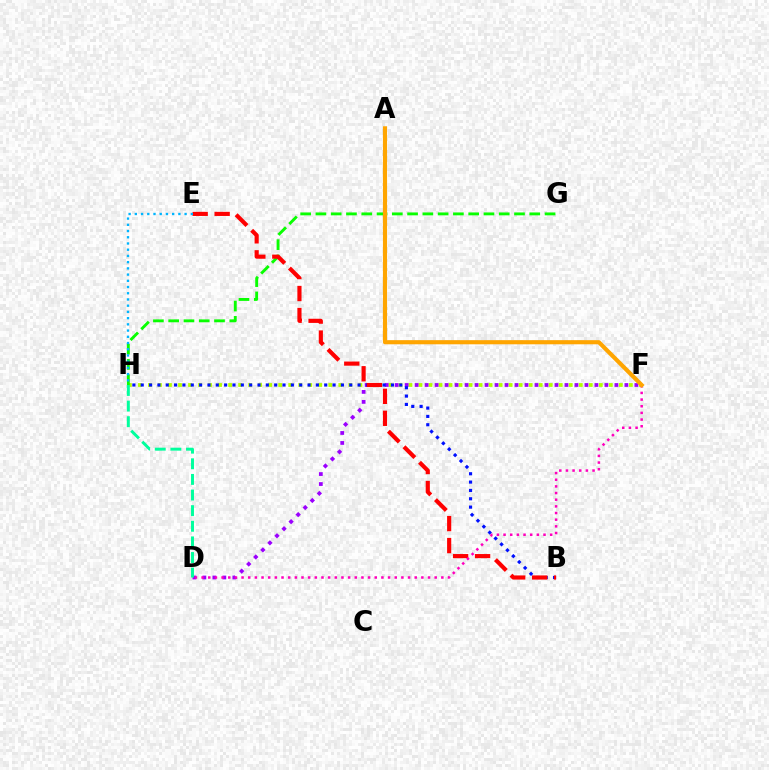{('F', 'H'): [{'color': '#b3ff00', 'line_style': 'dotted', 'thickness': 2.72}], ('G', 'H'): [{'color': '#08ff00', 'line_style': 'dashed', 'thickness': 2.08}], ('D', 'F'): [{'color': '#9b00ff', 'line_style': 'dotted', 'thickness': 2.71}, {'color': '#ff00bd', 'line_style': 'dotted', 'thickness': 1.81}], ('B', 'H'): [{'color': '#0010ff', 'line_style': 'dotted', 'thickness': 2.27}], ('B', 'E'): [{'color': '#ff0000', 'line_style': 'dashed', 'thickness': 2.99}], ('D', 'H'): [{'color': '#00ff9d', 'line_style': 'dashed', 'thickness': 2.12}], ('A', 'F'): [{'color': '#ffa500', 'line_style': 'solid', 'thickness': 2.98}], ('E', 'H'): [{'color': '#00b5ff', 'line_style': 'dotted', 'thickness': 1.69}]}